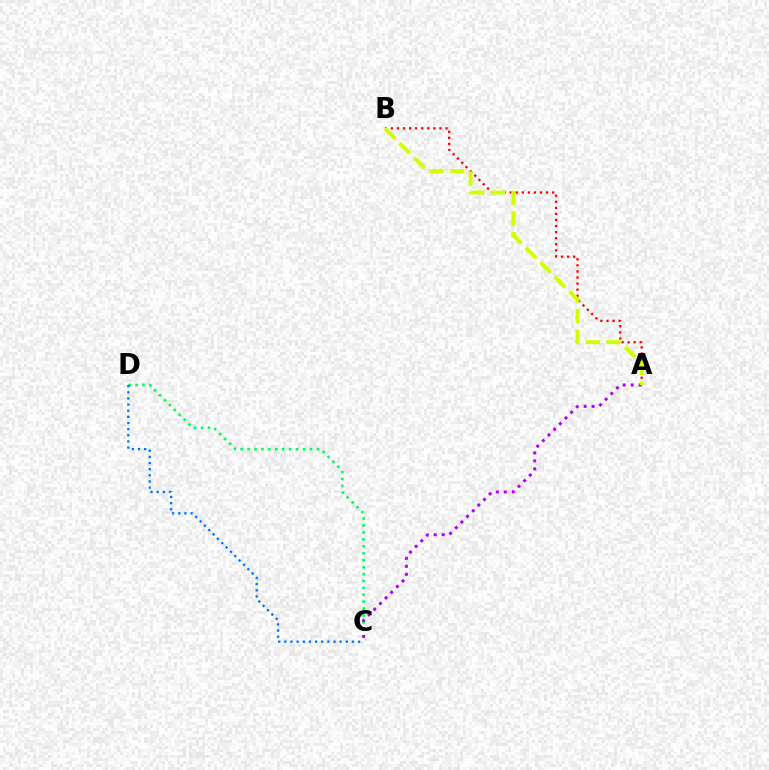{('C', 'D'): [{'color': '#00ff5c', 'line_style': 'dotted', 'thickness': 1.88}, {'color': '#0074ff', 'line_style': 'dotted', 'thickness': 1.67}], ('A', 'B'): [{'color': '#ff0000', 'line_style': 'dotted', 'thickness': 1.65}, {'color': '#d1ff00', 'line_style': 'dashed', 'thickness': 2.81}], ('A', 'C'): [{'color': '#b900ff', 'line_style': 'dotted', 'thickness': 2.17}]}